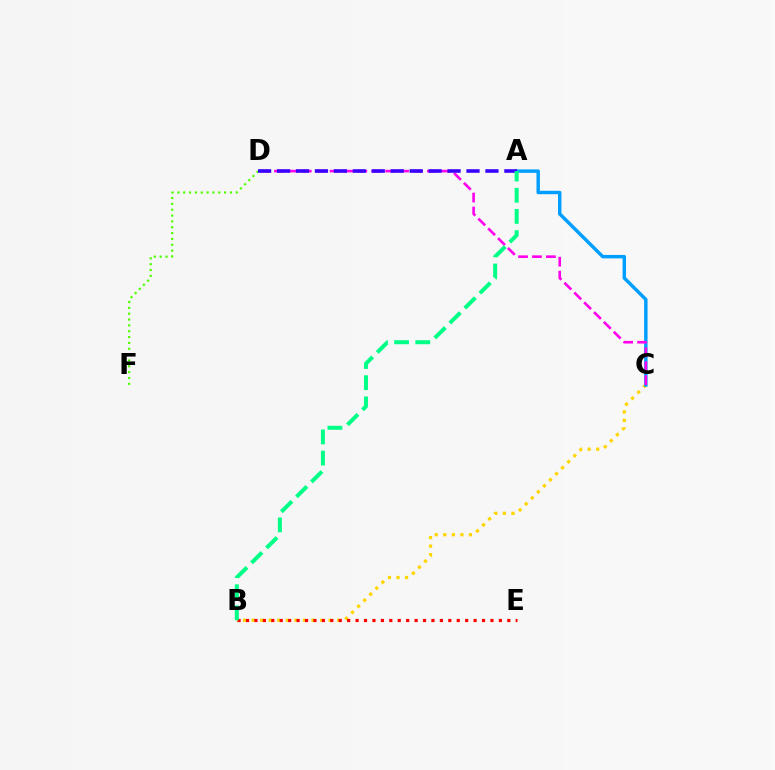{('D', 'F'): [{'color': '#4fff00', 'line_style': 'dotted', 'thickness': 1.59}], ('B', 'C'): [{'color': '#ffd500', 'line_style': 'dotted', 'thickness': 2.32}], ('B', 'E'): [{'color': '#ff0000', 'line_style': 'dotted', 'thickness': 2.29}], ('A', 'C'): [{'color': '#009eff', 'line_style': 'solid', 'thickness': 2.48}], ('C', 'D'): [{'color': '#ff00ed', 'line_style': 'dashed', 'thickness': 1.89}], ('A', 'D'): [{'color': '#3700ff', 'line_style': 'dashed', 'thickness': 2.57}], ('A', 'B'): [{'color': '#00ff86', 'line_style': 'dashed', 'thickness': 2.88}]}